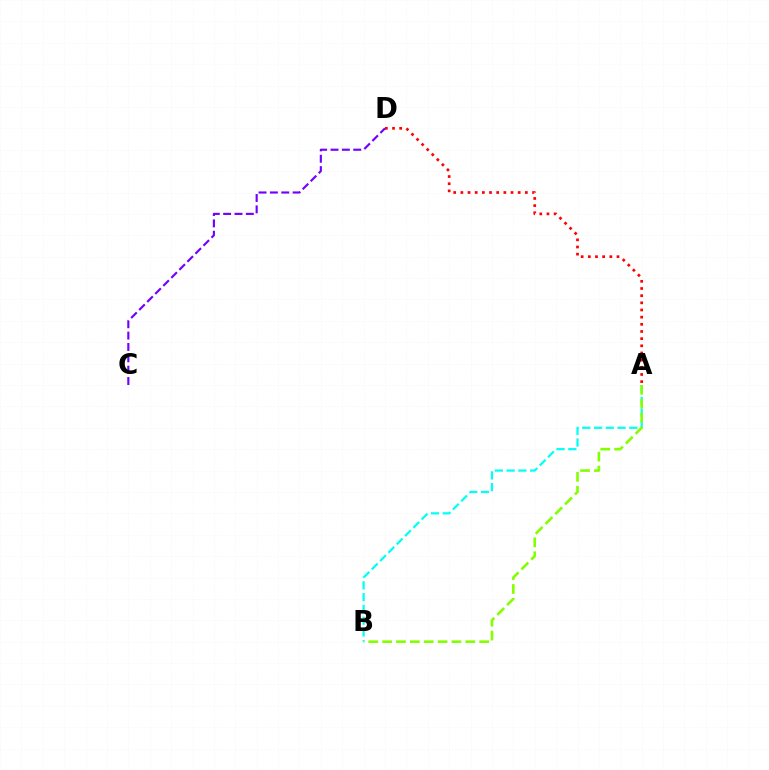{('A', 'D'): [{'color': '#ff0000', 'line_style': 'dotted', 'thickness': 1.95}], ('A', 'B'): [{'color': '#00fff6', 'line_style': 'dashed', 'thickness': 1.6}, {'color': '#84ff00', 'line_style': 'dashed', 'thickness': 1.88}], ('C', 'D'): [{'color': '#7200ff', 'line_style': 'dashed', 'thickness': 1.54}]}